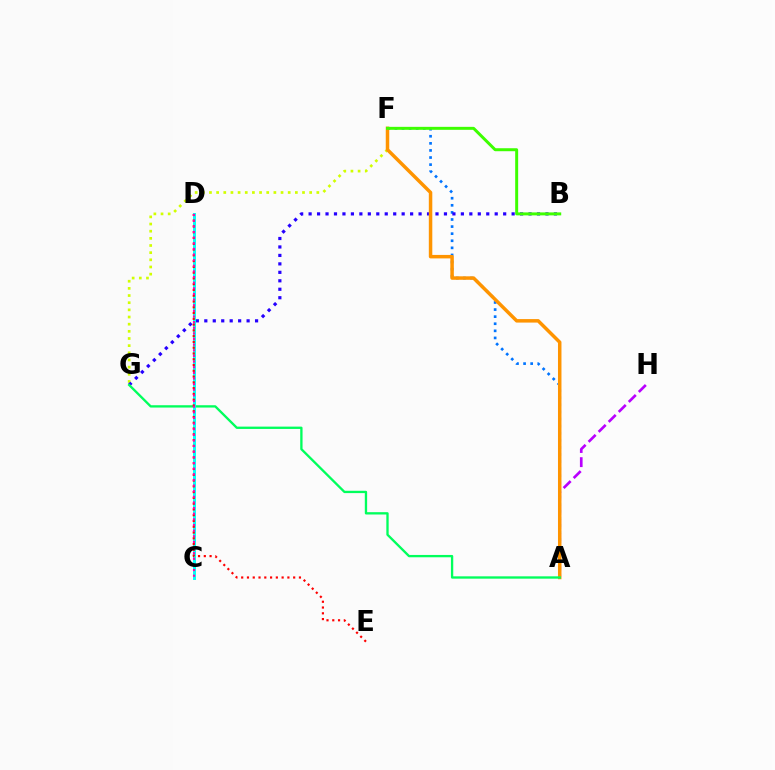{('F', 'G'): [{'color': '#d1ff00', 'line_style': 'dotted', 'thickness': 1.94}], ('A', 'H'): [{'color': '#b900ff', 'line_style': 'dashed', 'thickness': 1.92}], ('A', 'F'): [{'color': '#0074ff', 'line_style': 'dotted', 'thickness': 1.93}, {'color': '#ff9400', 'line_style': 'solid', 'thickness': 2.51}], ('B', 'G'): [{'color': '#2500ff', 'line_style': 'dotted', 'thickness': 2.3}], ('B', 'F'): [{'color': '#3dff00', 'line_style': 'solid', 'thickness': 2.14}], ('A', 'G'): [{'color': '#00ff5c', 'line_style': 'solid', 'thickness': 1.67}], ('C', 'D'): [{'color': '#00fff6', 'line_style': 'solid', 'thickness': 2.12}, {'color': '#ff00ac', 'line_style': 'dotted', 'thickness': 1.53}], ('D', 'E'): [{'color': '#ff0000', 'line_style': 'dotted', 'thickness': 1.57}]}